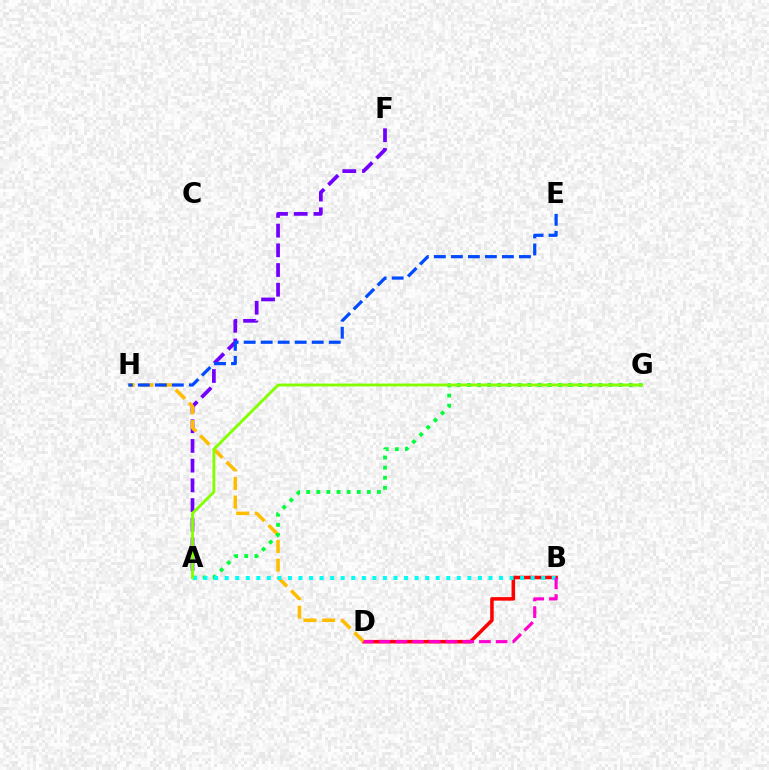{('B', 'D'): [{'color': '#ff0000', 'line_style': 'solid', 'thickness': 2.54}, {'color': '#ff00cf', 'line_style': 'dashed', 'thickness': 2.27}], ('A', 'F'): [{'color': '#7200ff', 'line_style': 'dashed', 'thickness': 2.68}], ('D', 'H'): [{'color': '#ffbd00', 'line_style': 'dashed', 'thickness': 2.53}], ('A', 'G'): [{'color': '#00ff39', 'line_style': 'dotted', 'thickness': 2.75}, {'color': '#84ff00', 'line_style': 'solid', 'thickness': 2.07}], ('E', 'H'): [{'color': '#004bff', 'line_style': 'dashed', 'thickness': 2.31}], ('A', 'B'): [{'color': '#00fff6', 'line_style': 'dotted', 'thickness': 2.87}]}